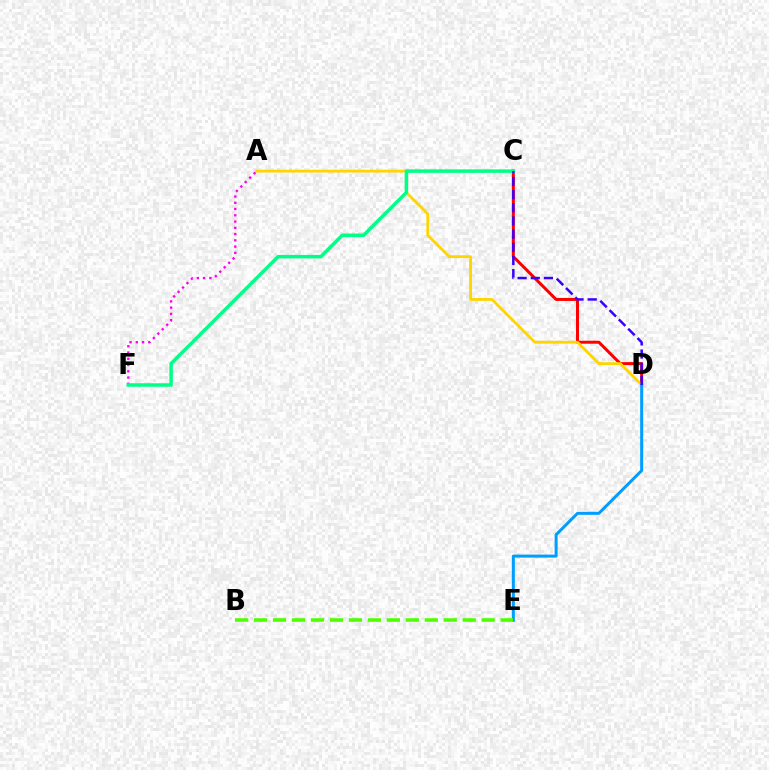{('C', 'D'): [{'color': '#ff0000', 'line_style': 'solid', 'thickness': 2.16}, {'color': '#3700ff', 'line_style': 'dashed', 'thickness': 1.79}], ('A', 'D'): [{'color': '#ffd500', 'line_style': 'solid', 'thickness': 2.03}], ('D', 'E'): [{'color': '#009eff', 'line_style': 'solid', 'thickness': 2.17}], ('A', 'F'): [{'color': '#ff00ed', 'line_style': 'dotted', 'thickness': 1.7}], ('C', 'F'): [{'color': '#00ff86', 'line_style': 'solid', 'thickness': 2.52}], ('B', 'E'): [{'color': '#4fff00', 'line_style': 'dashed', 'thickness': 2.58}]}